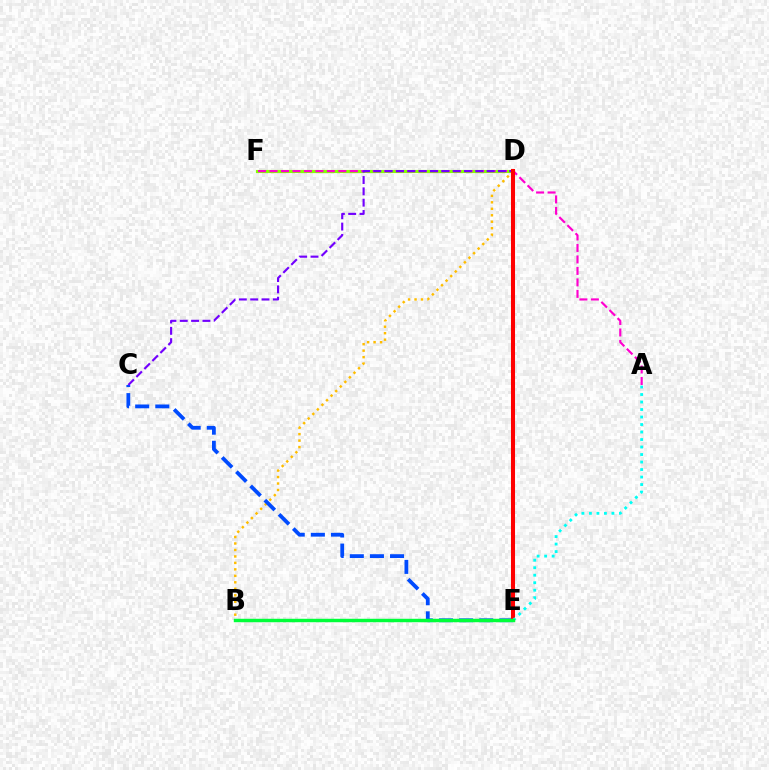{('B', 'D'): [{'color': '#ffbd00', 'line_style': 'dotted', 'thickness': 1.76}], ('D', 'F'): [{'color': '#84ff00', 'line_style': 'solid', 'thickness': 2.26}], ('A', 'F'): [{'color': '#ff00cf', 'line_style': 'dashed', 'thickness': 1.56}], ('C', 'E'): [{'color': '#004bff', 'line_style': 'dashed', 'thickness': 2.73}], ('C', 'D'): [{'color': '#7200ff', 'line_style': 'dashed', 'thickness': 1.54}], ('D', 'E'): [{'color': '#ff0000', 'line_style': 'solid', 'thickness': 2.92}], ('A', 'E'): [{'color': '#00fff6', 'line_style': 'dotted', 'thickness': 2.04}], ('B', 'E'): [{'color': '#00ff39', 'line_style': 'solid', 'thickness': 2.48}]}